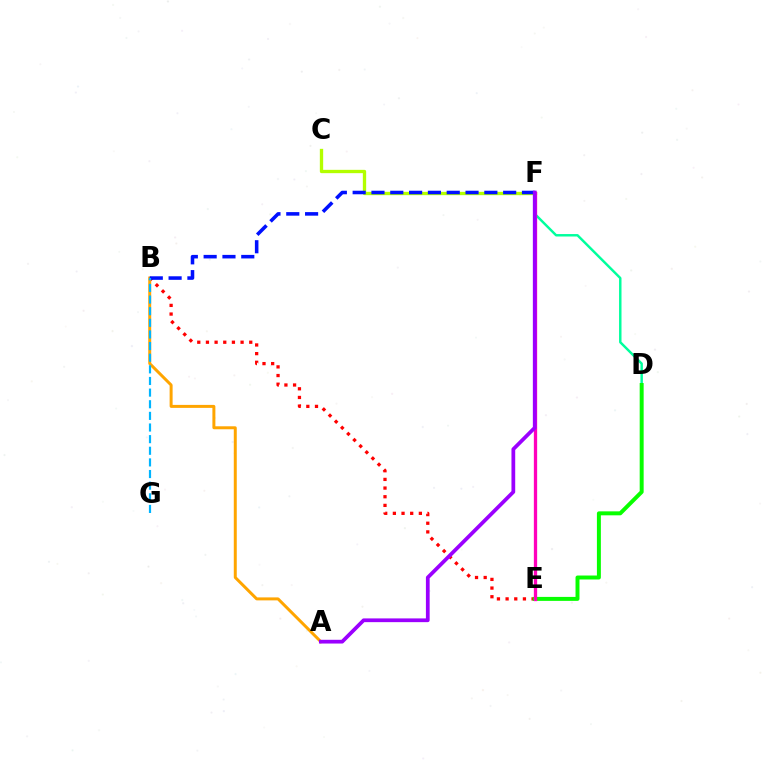{('D', 'F'): [{'color': '#00ff9d', 'line_style': 'solid', 'thickness': 1.76}], ('B', 'E'): [{'color': '#ff0000', 'line_style': 'dotted', 'thickness': 2.35}], ('D', 'E'): [{'color': '#08ff00', 'line_style': 'solid', 'thickness': 2.85}], ('A', 'B'): [{'color': '#ffa500', 'line_style': 'solid', 'thickness': 2.14}], ('C', 'F'): [{'color': '#b3ff00', 'line_style': 'solid', 'thickness': 2.39}], ('B', 'F'): [{'color': '#0010ff', 'line_style': 'dashed', 'thickness': 2.56}], ('E', 'F'): [{'color': '#ff00bd', 'line_style': 'solid', 'thickness': 2.38}], ('A', 'F'): [{'color': '#9b00ff', 'line_style': 'solid', 'thickness': 2.7}], ('B', 'G'): [{'color': '#00b5ff', 'line_style': 'dashed', 'thickness': 1.58}]}